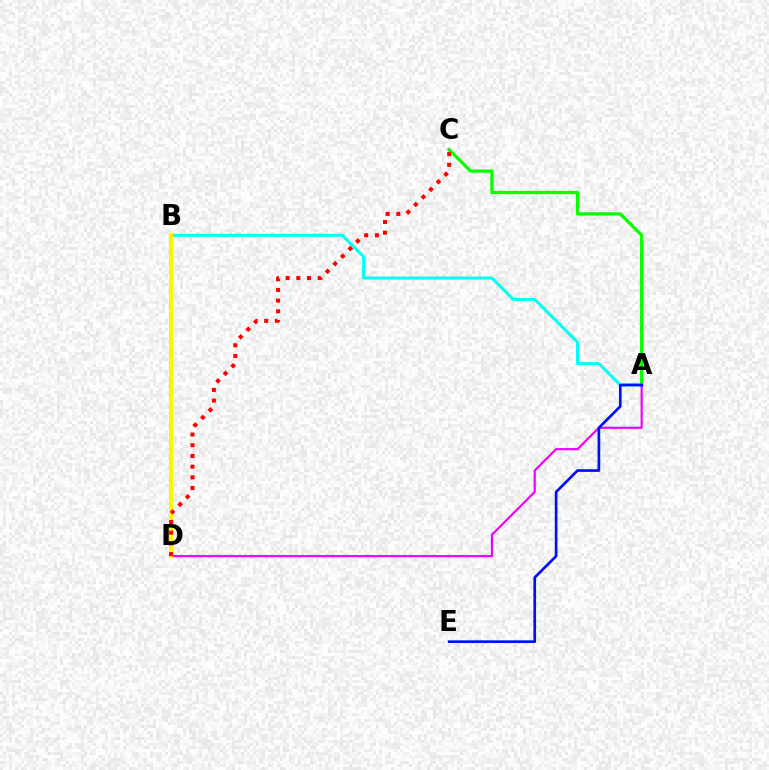{('A', 'B'): [{'color': '#00fff6', 'line_style': 'solid', 'thickness': 2.16}], ('A', 'C'): [{'color': '#08ff00', 'line_style': 'solid', 'thickness': 2.34}], ('A', 'D'): [{'color': '#ee00ff', 'line_style': 'solid', 'thickness': 1.56}], ('B', 'D'): [{'color': '#fcf500', 'line_style': 'solid', 'thickness': 2.92}], ('A', 'E'): [{'color': '#0010ff', 'line_style': 'solid', 'thickness': 1.93}], ('C', 'D'): [{'color': '#ff0000', 'line_style': 'dotted', 'thickness': 2.91}]}